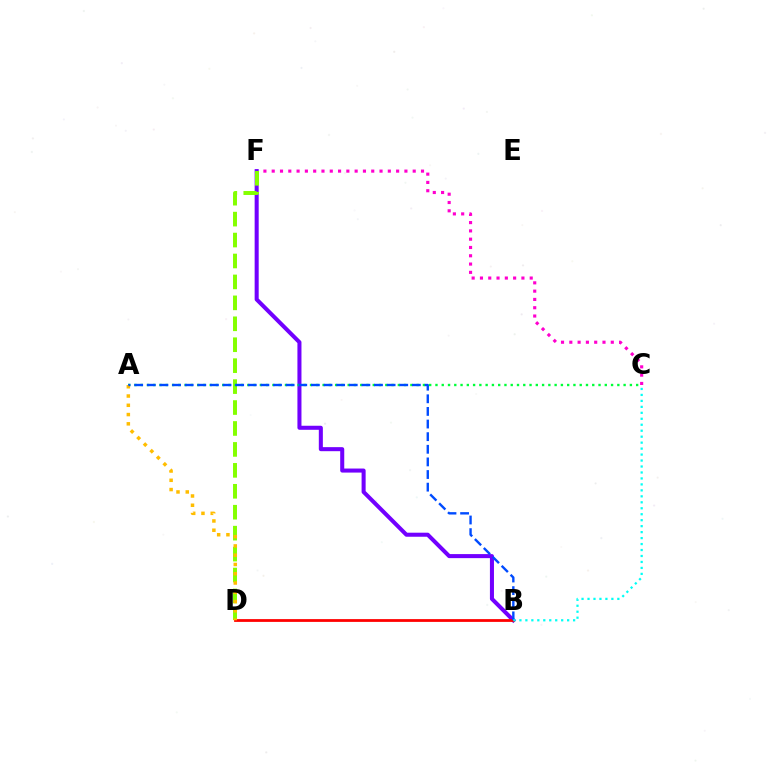{('C', 'F'): [{'color': '#ff00cf', 'line_style': 'dotted', 'thickness': 2.25}], ('B', 'F'): [{'color': '#7200ff', 'line_style': 'solid', 'thickness': 2.91}], ('D', 'F'): [{'color': '#84ff00', 'line_style': 'dashed', 'thickness': 2.84}], ('A', 'C'): [{'color': '#00ff39', 'line_style': 'dotted', 'thickness': 1.7}], ('B', 'D'): [{'color': '#ff0000', 'line_style': 'solid', 'thickness': 2.0}], ('A', 'D'): [{'color': '#ffbd00', 'line_style': 'dotted', 'thickness': 2.52}], ('A', 'B'): [{'color': '#004bff', 'line_style': 'dashed', 'thickness': 1.71}], ('B', 'C'): [{'color': '#00fff6', 'line_style': 'dotted', 'thickness': 1.62}]}